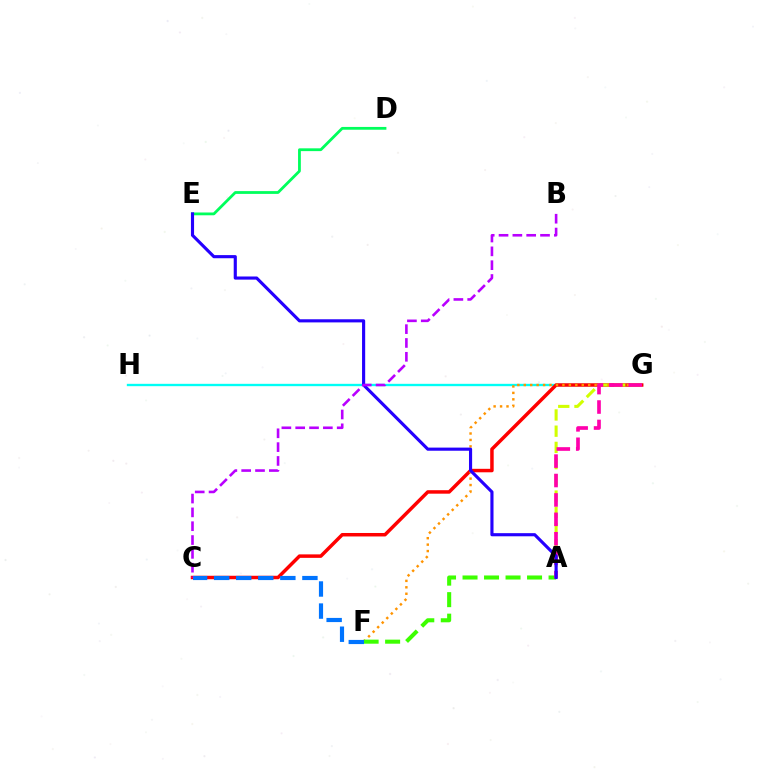{('G', 'H'): [{'color': '#00fff6', 'line_style': 'solid', 'thickness': 1.69}], ('C', 'G'): [{'color': '#ff0000', 'line_style': 'solid', 'thickness': 2.51}], ('A', 'G'): [{'color': '#d1ff00', 'line_style': 'dashed', 'thickness': 2.2}, {'color': '#ff00ac', 'line_style': 'dashed', 'thickness': 2.64}], ('F', 'G'): [{'color': '#ff9400', 'line_style': 'dotted', 'thickness': 1.75}], ('D', 'E'): [{'color': '#00ff5c', 'line_style': 'solid', 'thickness': 2.01}], ('A', 'F'): [{'color': '#3dff00', 'line_style': 'dashed', 'thickness': 2.92}], ('A', 'E'): [{'color': '#2500ff', 'line_style': 'solid', 'thickness': 2.26}], ('C', 'F'): [{'color': '#0074ff', 'line_style': 'dashed', 'thickness': 3.0}], ('B', 'C'): [{'color': '#b900ff', 'line_style': 'dashed', 'thickness': 1.88}]}